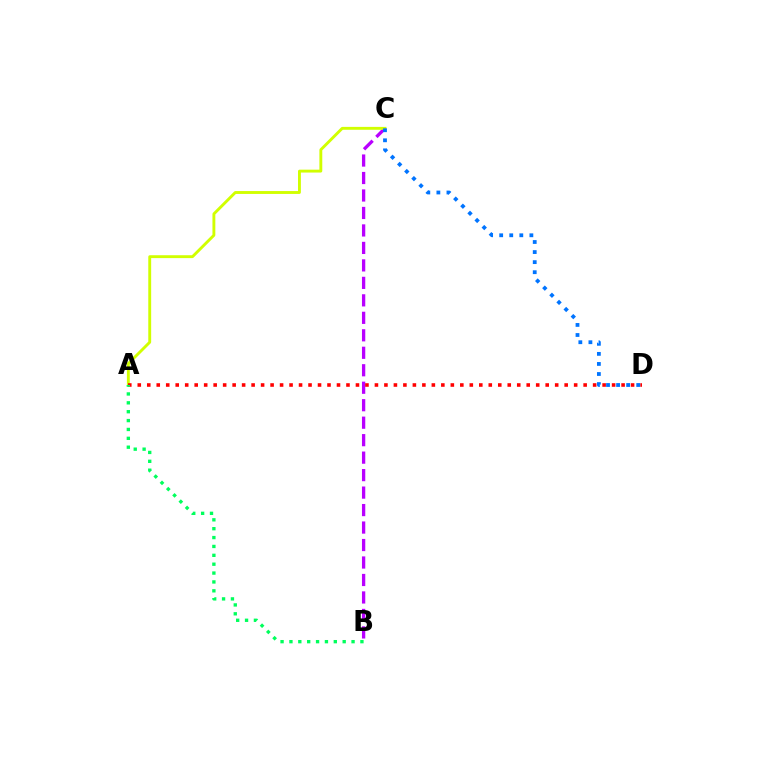{('B', 'C'): [{'color': '#b900ff', 'line_style': 'dashed', 'thickness': 2.37}], ('A', 'C'): [{'color': '#d1ff00', 'line_style': 'solid', 'thickness': 2.08}], ('A', 'D'): [{'color': '#ff0000', 'line_style': 'dotted', 'thickness': 2.58}], ('A', 'B'): [{'color': '#00ff5c', 'line_style': 'dotted', 'thickness': 2.41}], ('C', 'D'): [{'color': '#0074ff', 'line_style': 'dotted', 'thickness': 2.73}]}